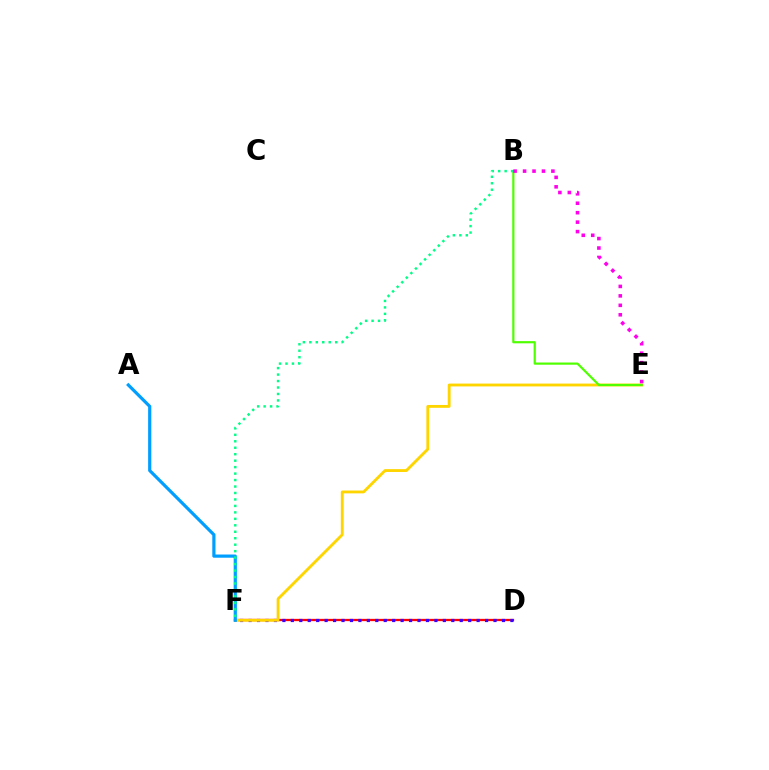{('D', 'F'): [{'color': '#ff0000', 'line_style': 'solid', 'thickness': 1.64}, {'color': '#3700ff', 'line_style': 'dotted', 'thickness': 2.29}], ('E', 'F'): [{'color': '#ffd500', 'line_style': 'solid', 'thickness': 2.05}], ('A', 'F'): [{'color': '#009eff', 'line_style': 'solid', 'thickness': 2.3}], ('B', 'E'): [{'color': '#4fff00', 'line_style': 'solid', 'thickness': 1.58}, {'color': '#ff00ed', 'line_style': 'dotted', 'thickness': 2.57}], ('B', 'F'): [{'color': '#00ff86', 'line_style': 'dotted', 'thickness': 1.76}]}